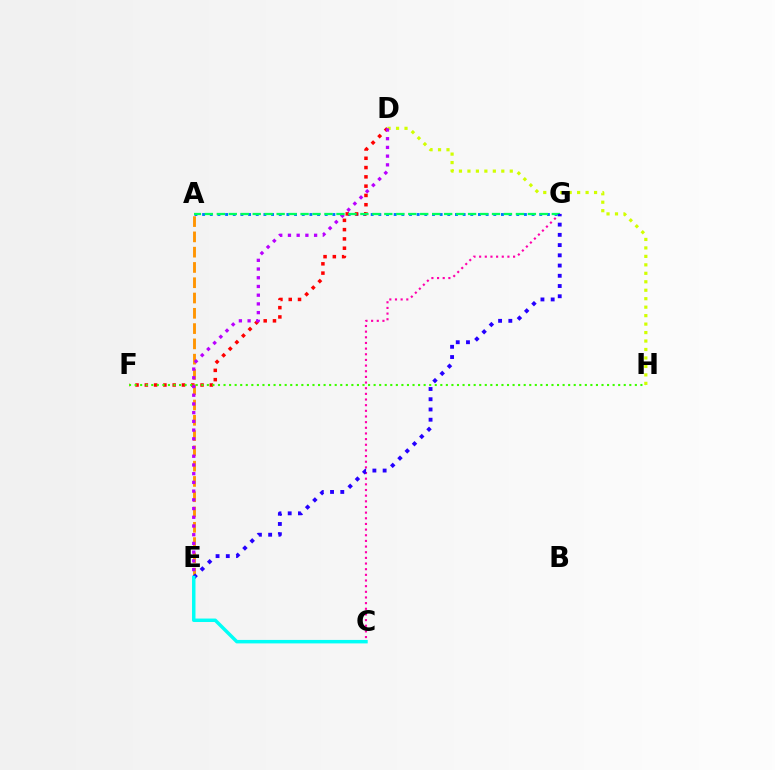{('A', 'G'): [{'color': '#0074ff', 'line_style': 'dotted', 'thickness': 2.08}, {'color': '#00ff5c', 'line_style': 'dashed', 'thickness': 1.63}], ('D', 'F'): [{'color': '#ff0000', 'line_style': 'dotted', 'thickness': 2.52}], ('A', 'E'): [{'color': '#ff9400', 'line_style': 'dashed', 'thickness': 2.08}], ('C', 'G'): [{'color': '#ff00ac', 'line_style': 'dotted', 'thickness': 1.54}], ('D', 'H'): [{'color': '#d1ff00', 'line_style': 'dotted', 'thickness': 2.3}], ('D', 'E'): [{'color': '#b900ff', 'line_style': 'dotted', 'thickness': 2.37}], ('F', 'H'): [{'color': '#3dff00', 'line_style': 'dotted', 'thickness': 1.51}], ('E', 'G'): [{'color': '#2500ff', 'line_style': 'dotted', 'thickness': 2.78}], ('C', 'E'): [{'color': '#00fff6', 'line_style': 'solid', 'thickness': 2.49}]}